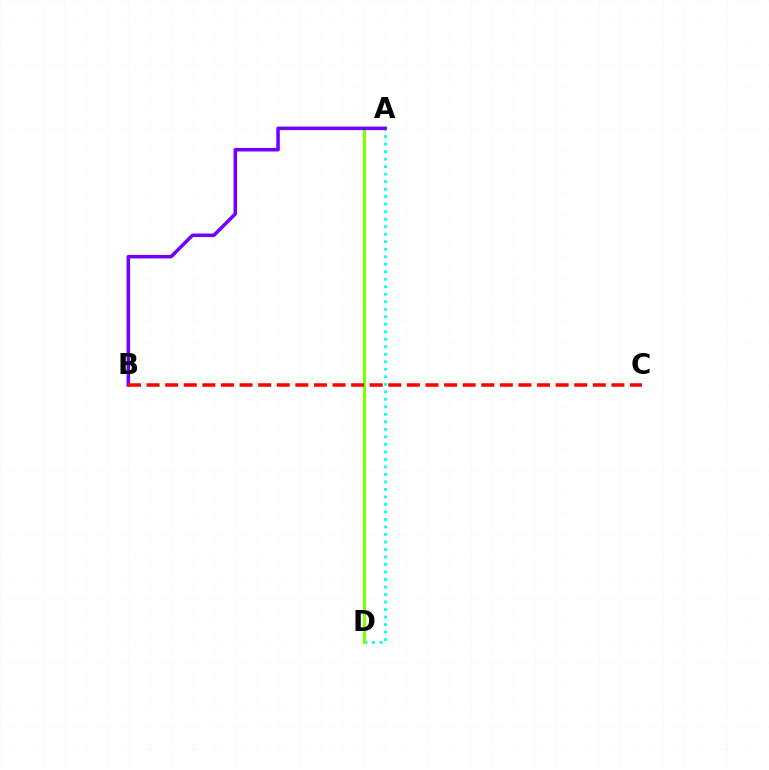{('A', 'D'): [{'color': '#00fff6', 'line_style': 'dotted', 'thickness': 2.04}, {'color': '#84ff00', 'line_style': 'solid', 'thickness': 2.22}], ('A', 'B'): [{'color': '#7200ff', 'line_style': 'solid', 'thickness': 2.55}], ('B', 'C'): [{'color': '#ff0000', 'line_style': 'dashed', 'thickness': 2.53}]}